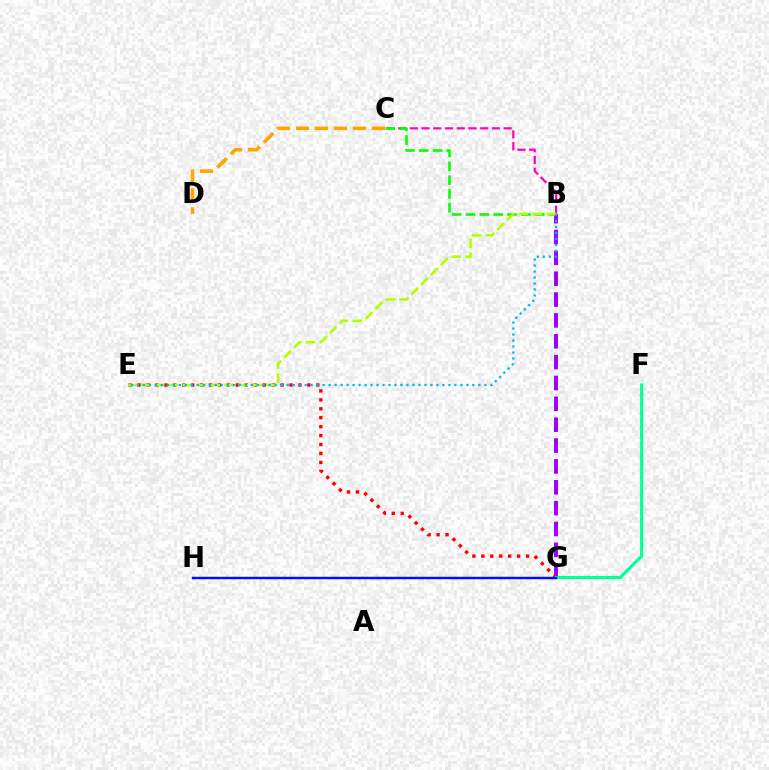{('B', 'C'): [{'color': '#ff00bd', 'line_style': 'dashed', 'thickness': 1.59}, {'color': '#08ff00', 'line_style': 'dashed', 'thickness': 1.88}], ('B', 'G'): [{'color': '#9b00ff', 'line_style': 'dashed', 'thickness': 2.83}], ('E', 'G'): [{'color': '#ff0000', 'line_style': 'dotted', 'thickness': 2.43}], ('F', 'G'): [{'color': '#00ff9d', 'line_style': 'solid', 'thickness': 2.24}], ('G', 'H'): [{'color': '#0010ff', 'line_style': 'solid', 'thickness': 1.77}], ('C', 'D'): [{'color': '#ffa500', 'line_style': 'dashed', 'thickness': 2.58}], ('B', 'E'): [{'color': '#b3ff00', 'line_style': 'dashed', 'thickness': 1.89}, {'color': '#00b5ff', 'line_style': 'dotted', 'thickness': 1.63}]}